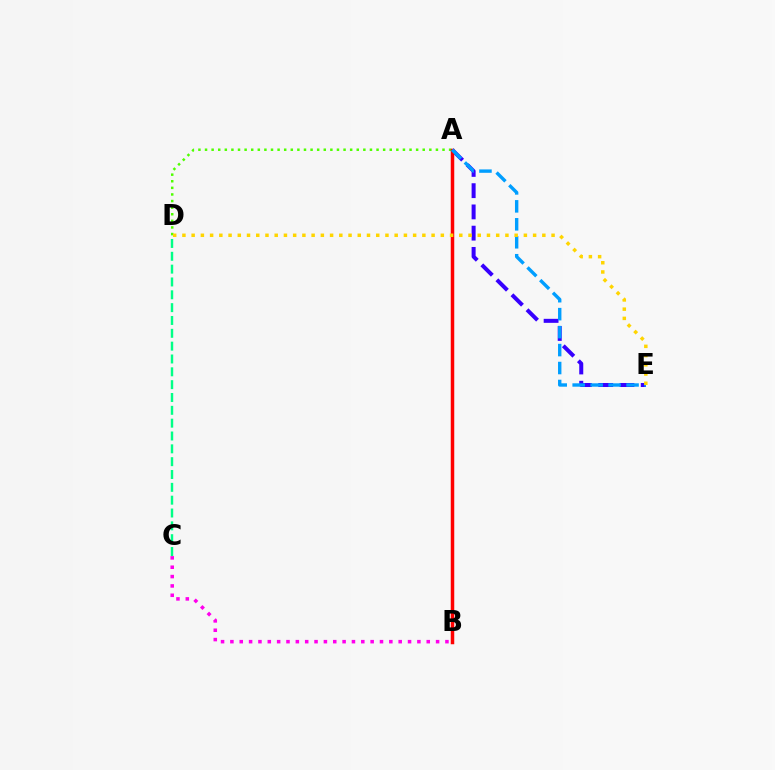{('C', 'D'): [{'color': '#00ff86', 'line_style': 'dashed', 'thickness': 1.74}], ('A', 'D'): [{'color': '#4fff00', 'line_style': 'dotted', 'thickness': 1.79}], ('A', 'E'): [{'color': '#3700ff', 'line_style': 'dashed', 'thickness': 2.89}, {'color': '#009eff', 'line_style': 'dashed', 'thickness': 2.44}], ('A', 'B'): [{'color': '#ff0000', 'line_style': 'solid', 'thickness': 2.52}], ('B', 'C'): [{'color': '#ff00ed', 'line_style': 'dotted', 'thickness': 2.54}], ('D', 'E'): [{'color': '#ffd500', 'line_style': 'dotted', 'thickness': 2.51}]}